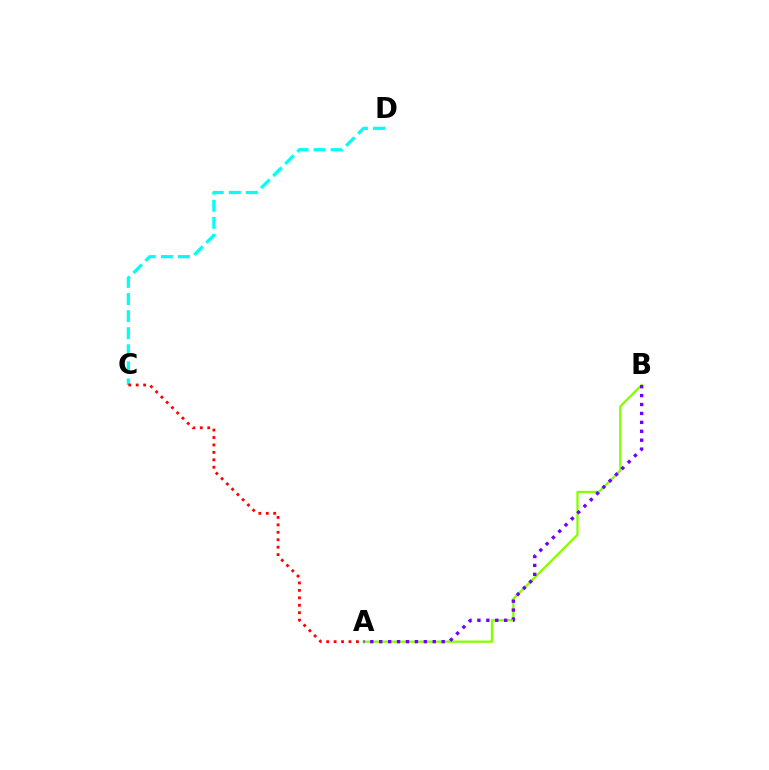{('A', 'B'): [{'color': '#84ff00', 'line_style': 'solid', 'thickness': 1.64}, {'color': '#7200ff', 'line_style': 'dotted', 'thickness': 2.42}], ('C', 'D'): [{'color': '#00fff6', 'line_style': 'dashed', 'thickness': 2.32}], ('A', 'C'): [{'color': '#ff0000', 'line_style': 'dotted', 'thickness': 2.02}]}